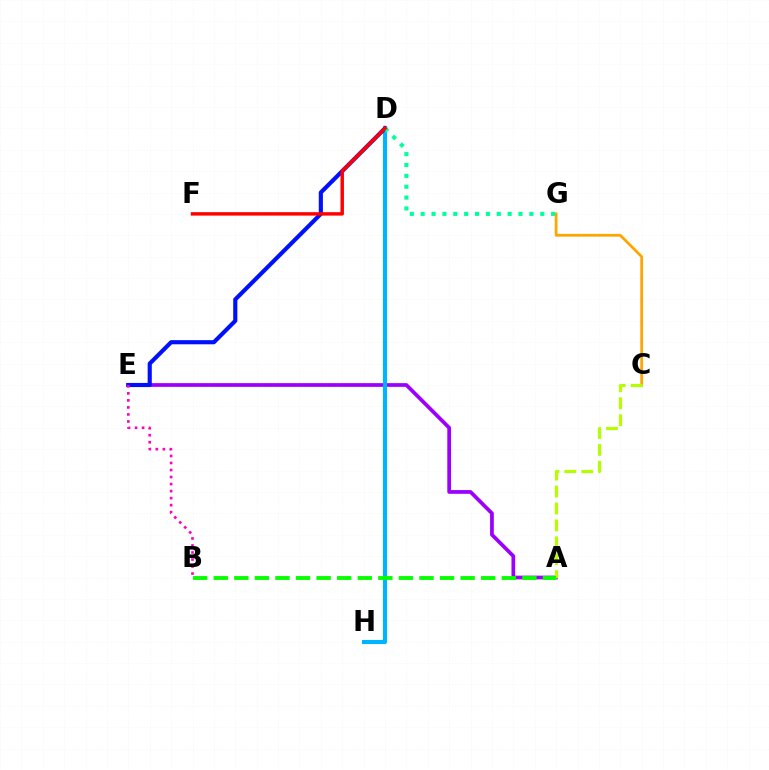{('A', 'E'): [{'color': '#9b00ff', 'line_style': 'solid', 'thickness': 2.69}], ('D', 'H'): [{'color': '#00b5ff', 'line_style': 'solid', 'thickness': 2.95}], ('D', 'E'): [{'color': '#0010ff', 'line_style': 'solid', 'thickness': 2.98}], ('C', 'G'): [{'color': '#ffa500', 'line_style': 'solid', 'thickness': 1.99}], ('B', 'E'): [{'color': '#ff00bd', 'line_style': 'dotted', 'thickness': 1.91}], ('D', 'G'): [{'color': '#00ff9d', 'line_style': 'dotted', 'thickness': 2.95}], ('A', 'C'): [{'color': '#b3ff00', 'line_style': 'dashed', 'thickness': 2.3}], ('D', 'F'): [{'color': '#ff0000', 'line_style': 'solid', 'thickness': 2.48}], ('A', 'B'): [{'color': '#08ff00', 'line_style': 'dashed', 'thickness': 2.8}]}